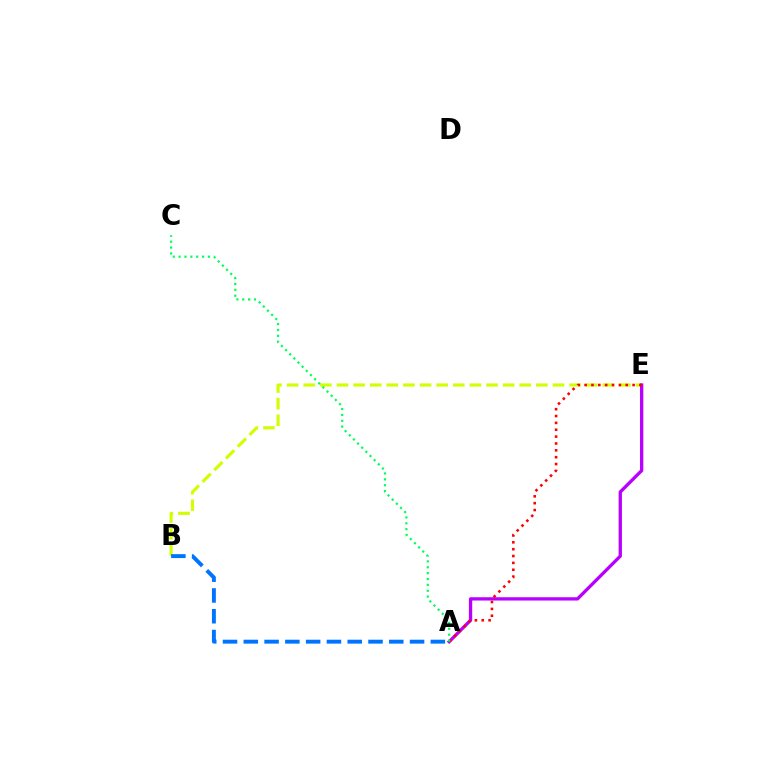{('B', 'E'): [{'color': '#d1ff00', 'line_style': 'dashed', 'thickness': 2.26}], ('A', 'E'): [{'color': '#b900ff', 'line_style': 'solid', 'thickness': 2.38}, {'color': '#ff0000', 'line_style': 'dotted', 'thickness': 1.86}], ('A', 'B'): [{'color': '#0074ff', 'line_style': 'dashed', 'thickness': 2.82}], ('A', 'C'): [{'color': '#00ff5c', 'line_style': 'dotted', 'thickness': 1.59}]}